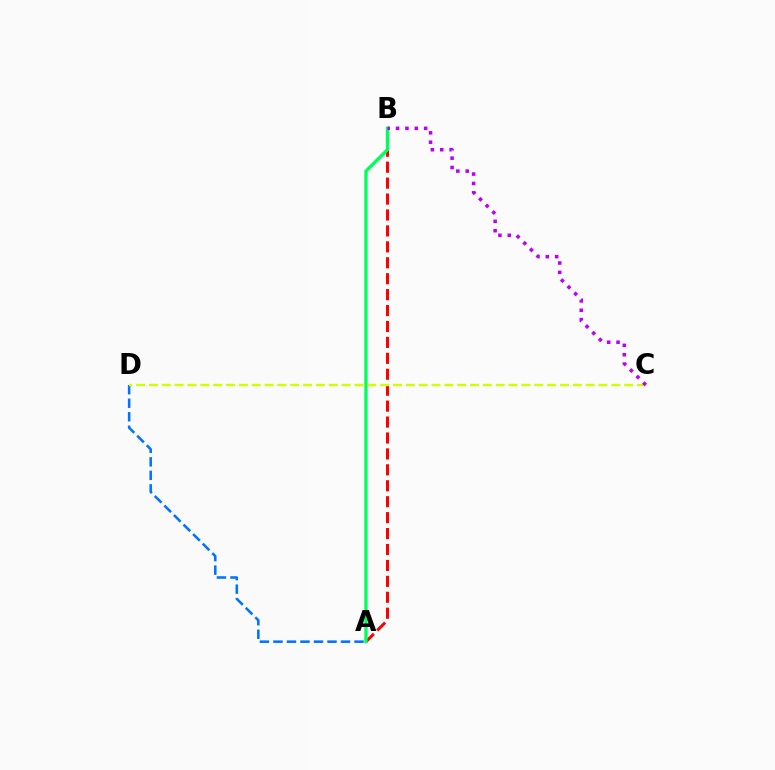{('A', 'B'): [{'color': '#ff0000', 'line_style': 'dashed', 'thickness': 2.16}, {'color': '#00ff5c', 'line_style': 'solid', 'thickness': 2.39}], ('A', 'D'): [{'color': '#0074ff', 'line_style': 'dashed', 'thickness': 1.84}], ('C', 'D'): [{'color': '#d1ff00', 'line_style': 'dashed', 'thickness': 1.74}], ('B', 'C'): [{'color': '#b900ff', 'line_style': 'dotted', 'thickness': 2.55}]}